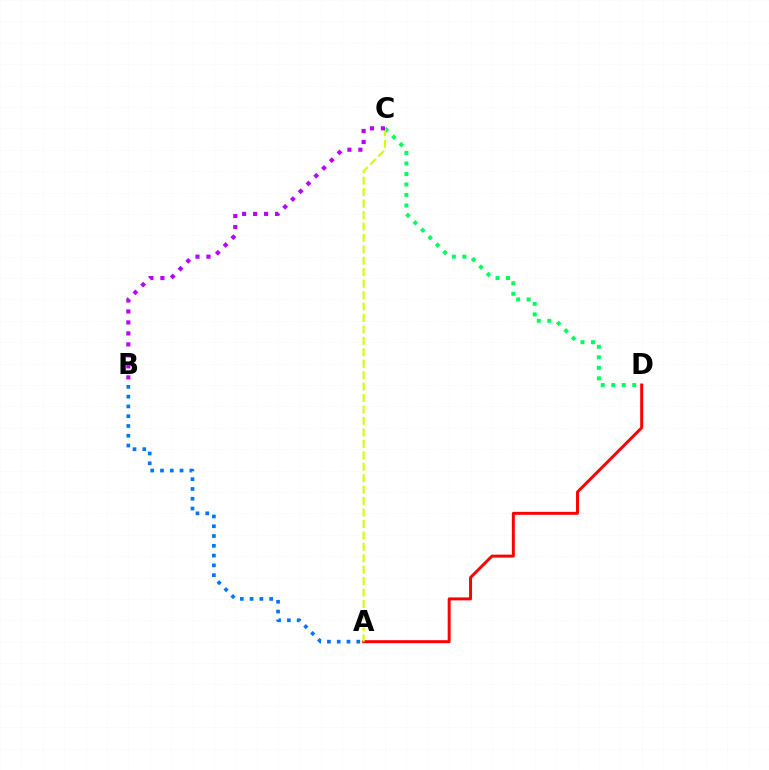{('A', 'B'): [{'color': '#0074ff', 'line_style': 'dotted', 'thickness': 2.66}], ('C', 'D'): [{'color': '#00ff5c', 'line_style': 'dotted', 'thickness': 2.85}], ('A', 'D'): [{'color': '#ff0000', 'line_style': 'solid', 'thickness': 2.13}], ('A', 'C'): [{'color': '#d1ff00', 'line_style': 'dashed', 'thickness': 1.55}], ('B', 'C'): [{'color': '#b900ff', 'line_style': 'dotted', 'thickness': 2.98}]}